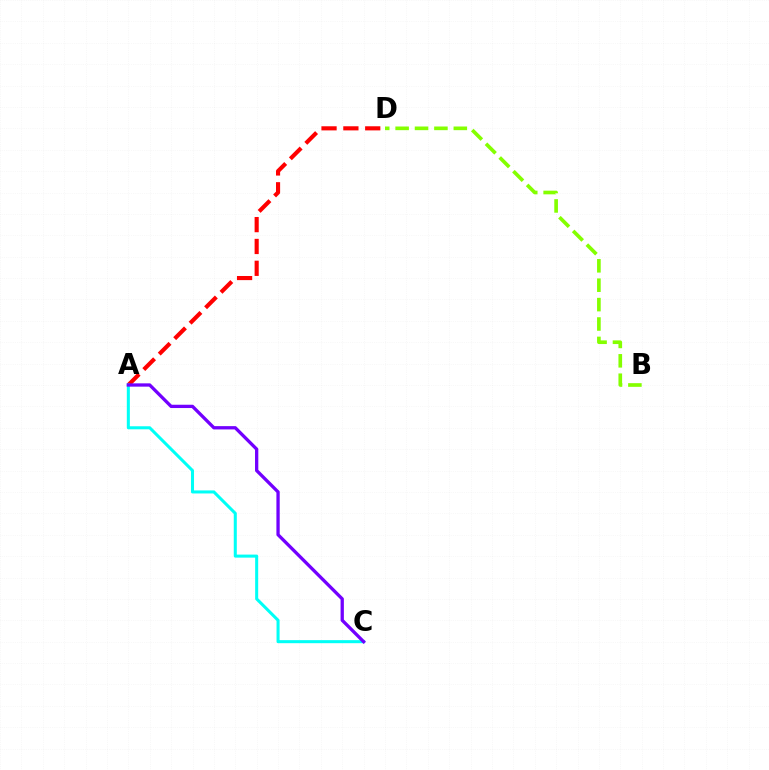{('A', 'D'): [{'color': '#ff0000', 'line_style': 'dashed', 'thickness': 2.97}], ('B', 'D'): [{'color': '#84ff00', 'line_style': 'dashed', 'thickness': 2.64}], ('A', 'C'): [{'color': '#00fff6', 'line_style': 'solid', 'thickness': 2.19}, {'color': '#7200ff', 'line_style': 'solid', 'thickness': 2.37}]}